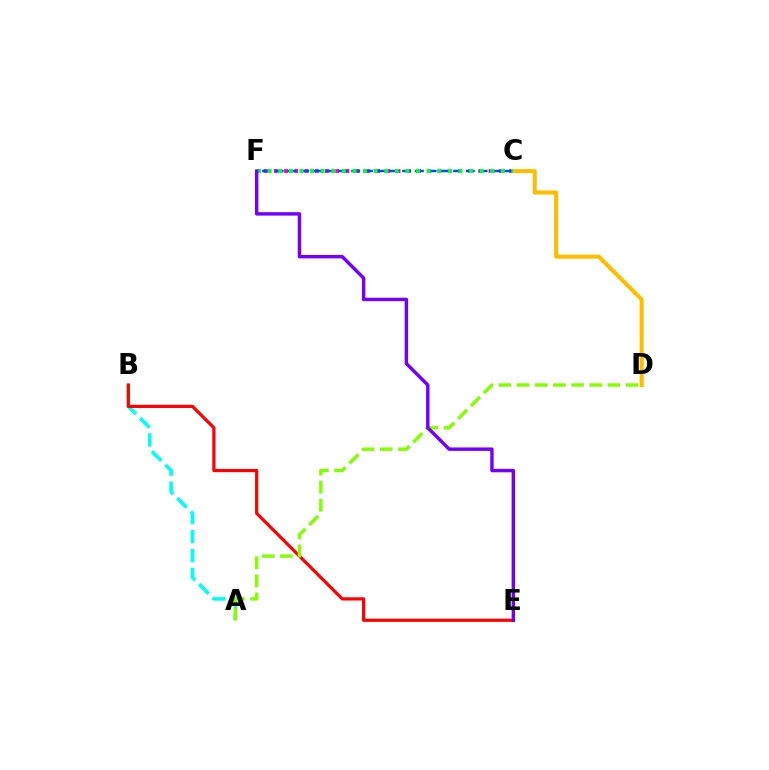{('C', 'F'): [{'color': '#ff00cf', 'line_style': 'dotted', 'thickness': 2.78}, {'color': '#004bff', 'line_style': 'dashed', 'thickness': 1.73}, {'color': '#00ff39', 'line_style': 'dotted', 'thickness': 2.88}], ('A', 'B'): [{'color': '#00fff6', 'line_style': 'dashed', 'thickness': 2.59}], ('C', 'D'): [{'color': '#ffbd00', 'line_style': 'solid', 'thickness': 2.92}], ('B', 'E'): [{'color': '#ff0000', 'line_style': 'solid', 'thickness': 2.3}], ('A', 'D'): [{'color': '#84ff00', 'line_style': 'dashed', 'thickness': 2.47}], ('E', 'F'): [{'color': '#7200ff', 'line_style': 'solid', 'thickness': 2.48}]}